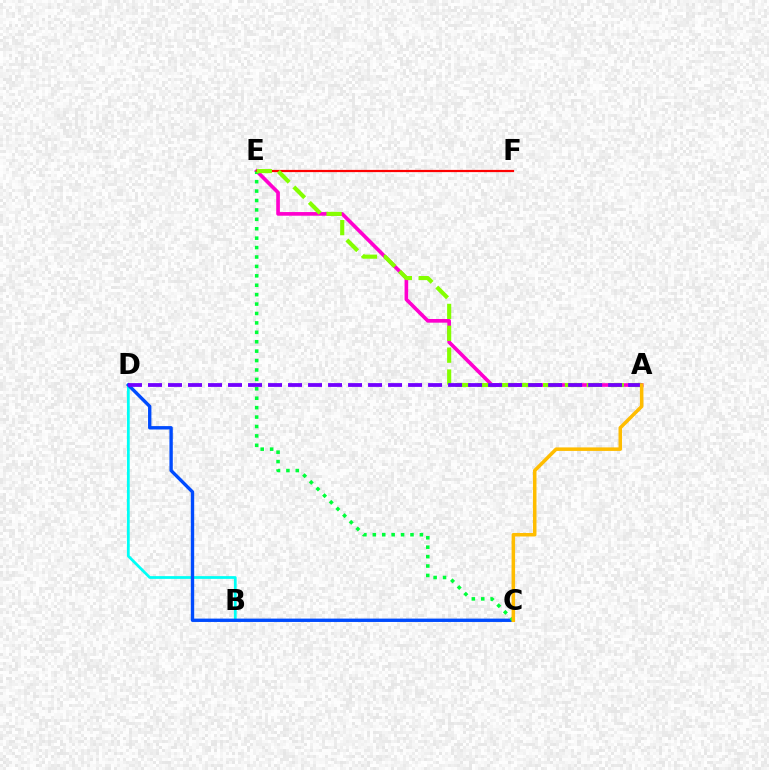{('B', 'D'): [{'color': '#00fff6', 'line_style': 'solid', 'thickness': 1.98}], ('A', 'E'): [{'color': '#ff00cf', 'line_style': 'solid', 'thickness': 2.63}, {'color': '#84ff00', 'line_style': 'dashed', 'thickness': 2.97}], ('C', 'D'): [{'color': '#004bff', 'line_style': 'solid', 'thickness': 2.42}], ('C', 'E'): [{'color': '#00ff39', 'line_style': 'dotted', 'thickness': 2.56}], ('E', 'F'): [{'color': '#ff0000', 'line_style': 'solid', 'thickness': 1.59}], ('A', 'D'): [{'color': '#7200ff', 'line_style': 'dashed', 'thickness': 2.72}], ('A', 'C'): [{'color': '#ffbd00', 'line_style': 'solid', 'thickness': 2.54}]}